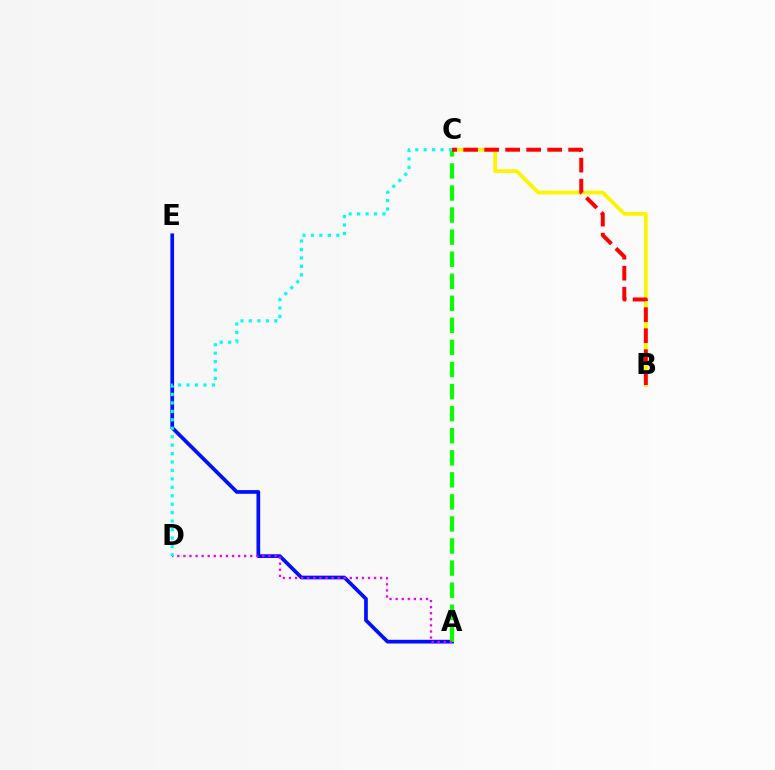{('B', 'C'): [{'color': '#fcf500', 'line_style': 'solid', 'thickness': 2.7}, {'color': '#ff0000', 'line_style': 'dashed', 'thickness': 2.85}], ('A', 'E'): [{'color': '#0010ff', 'line_style': 'solid', 'thickness': 2.67}], ('A', 'C'): [{'color': '#08ff00', 'line_style': 'dashed', 'thickness': 3.0}], ('A', 'D'): [{'color': '#ee00ff', 'line_style': 'dotted', 'thickness': 1.65}], ('C', 'D'): [{'color': '#00fff6', 'line_style': 'dotted', 'thickness': 2.29}]}